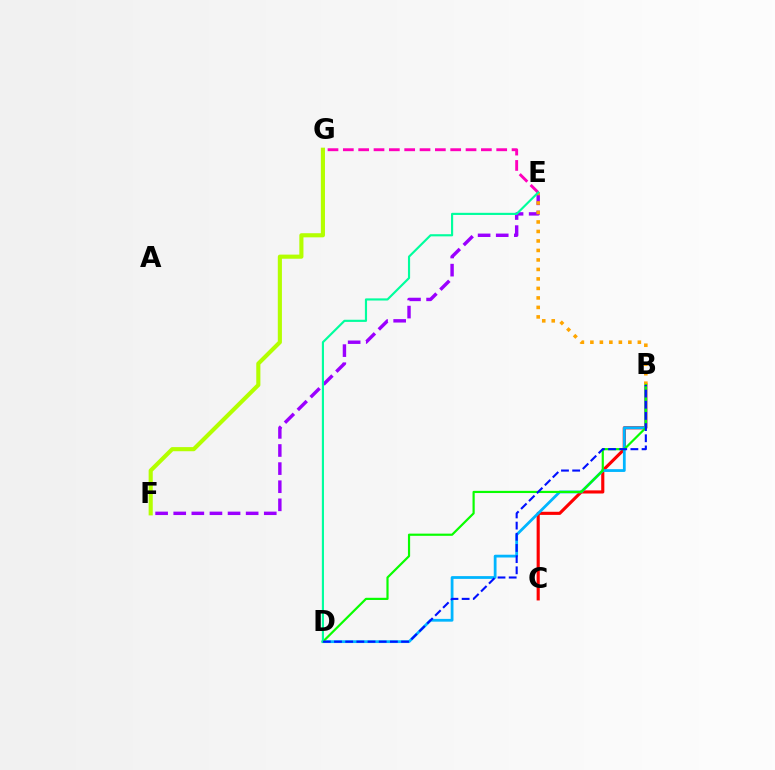{('F', 'G'): [{'color': '#b3ff00', 'line_style': 'solid', 'thickness': 2.96}], ('B', 'C'): [{'color': '#ff0000', 'line_style': 'solid', 'thickness': 2.25}], ('B', 'D'): [{'color': '#00b5ff', 'line_style': 'solid', 'thickness': 2.0}, {'color': '#08ff00', 'line_style': 'solid', 'thickness': 1.58}, {'color': '#0010ff', 'line_style': 'dashed', 'thickness': 1.52}], ('E', 'F'): [{'color': '#9b00ff', 'line_style': 'dashed', 'thickness': 2.46}], ('B', 'E'): [{'color': '#ffa500', 'line_style': 'dotted', 'thickness': 2.58}], ('E', 'G'): [{'color': '#ff00bd', 'line_style': 'dashed', 'thickness': 2.08}], ('D', 'E'): [{'color': '#00ff9d', 'line_style': 'solid', 'thickness': 1.55}]}